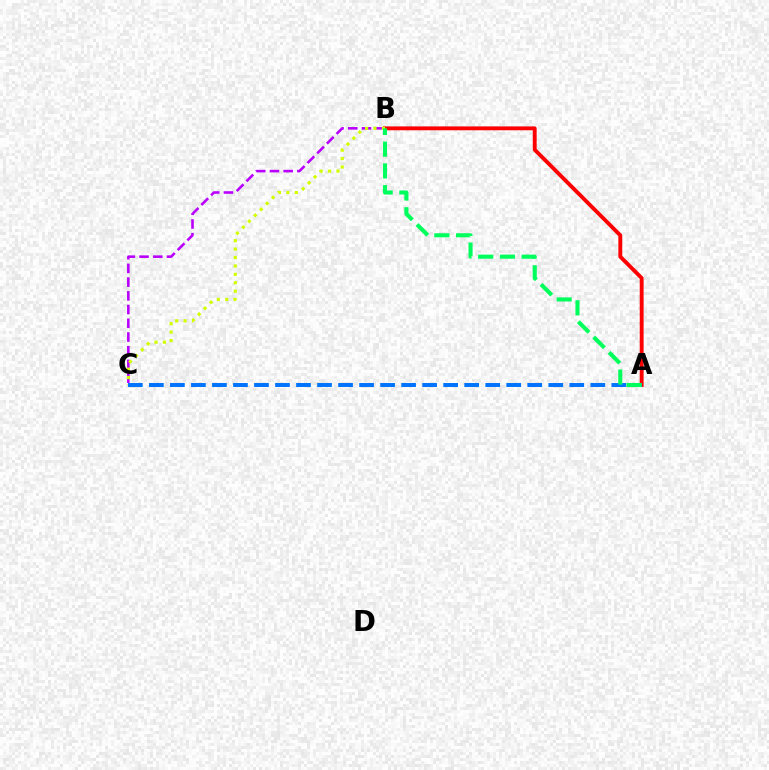{('B', 'C'): [{'color': '#b900ff', 'line_style': 'dashed', 'thickness': 1.86}, {'color': '#d1ff00', 'line_style': 'dotted', 'thickness': 2.29}], ('A', 'B'): [{'color': '#ff0000', 'line_style': 'solid', 'thickness': 2.79}, {'color': '#00ff5c', 'line_style': 'dashed', 'thickness': 2.95}], ('A', 'C'): [{'color': '#0074ff', 'line_style': 'dashed', 'thickness': 2.86}]}